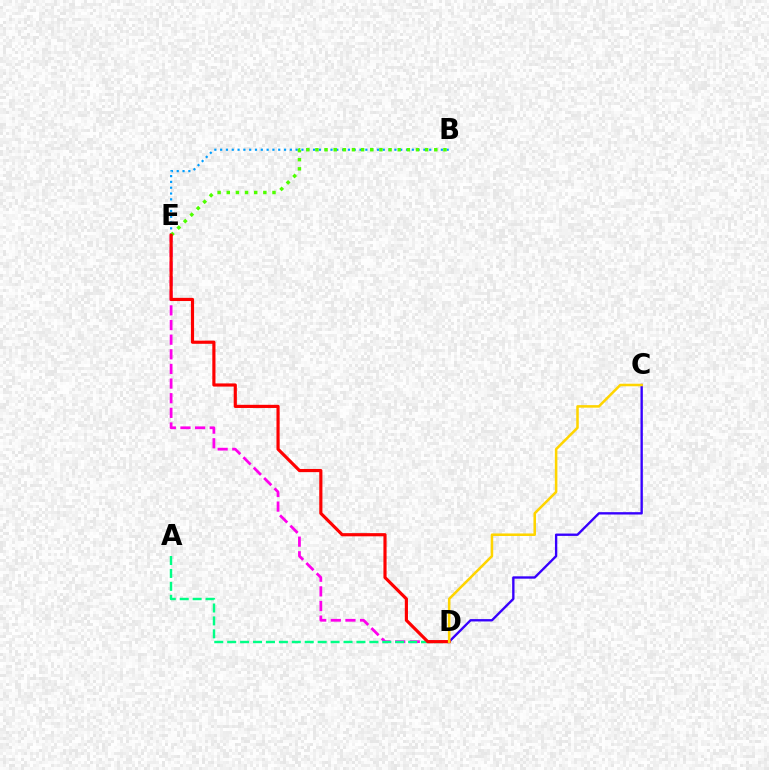{('D', 'E'): [{'color': '#ff00ed', 'line_style': 'dashed', 'thickness': 1.99}, {'color': '#ff0000', 'line_style': 'solid', 'thickness': 2.28}], ('A', 'D'): [{'color': '#00ff86', 'line_style': 'dashed', 'thickness': 1.76}], ('B', 'E'): [{'color': '#009eff', 'line_style': 'dotted', 'thickness': 1.58}, {'color': '#4fff00', 'line_style': 'dotted', 'thickness': 2.48}], ('C', 'D'): [{'color': '#3700ff', 'line_style': 'solid', 'thickness': 1.7}, {'color': '#ffd500', 'line_style': 'solid', 'thickness': 1.83}]}